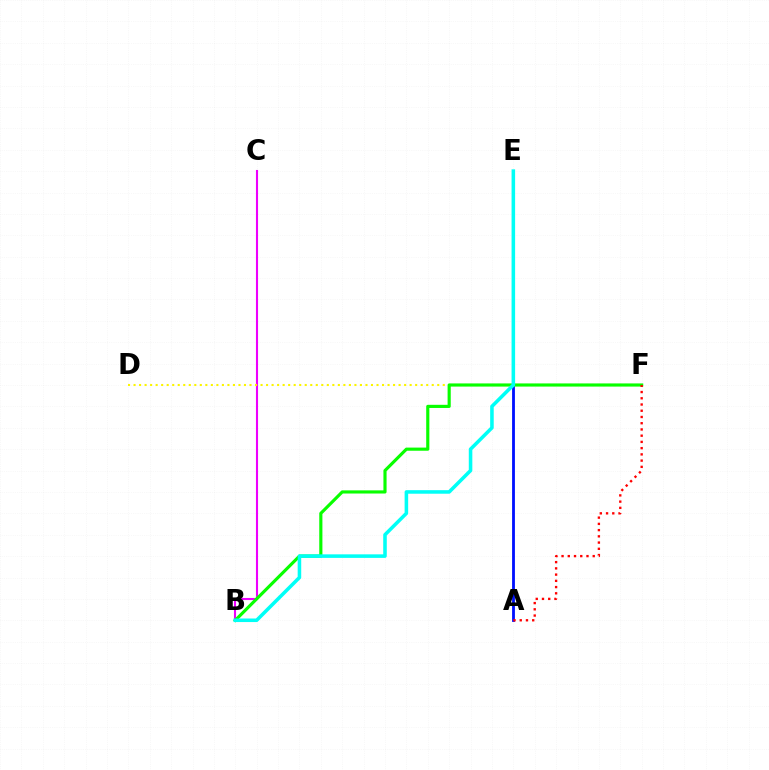{('A', 'E'): [{'color': '#0010ff', 'line_style': 'solid', 'thickness': 2.03}], ('B', 'C'): [{'color': '#ee00ff', 'line_style': 'solid', 'thickness': 1.52}], ('D', 'F'): [{'color': '#fcf500', 'line_style': 'dotted', 'thickness': 1.5}], ('B', 'F'): [{'color': '#08ff00', 'line_style': 'solid', 'thickness': 2.27}], ('A', 'F'): [{'color': '#ff0000', 'line_style': 'dotted', 'thickness': 1.69}], ('B', 'E'): [{'color': '#00fff6', 'line_style': 'solid', 'thickness': 2.56}]}